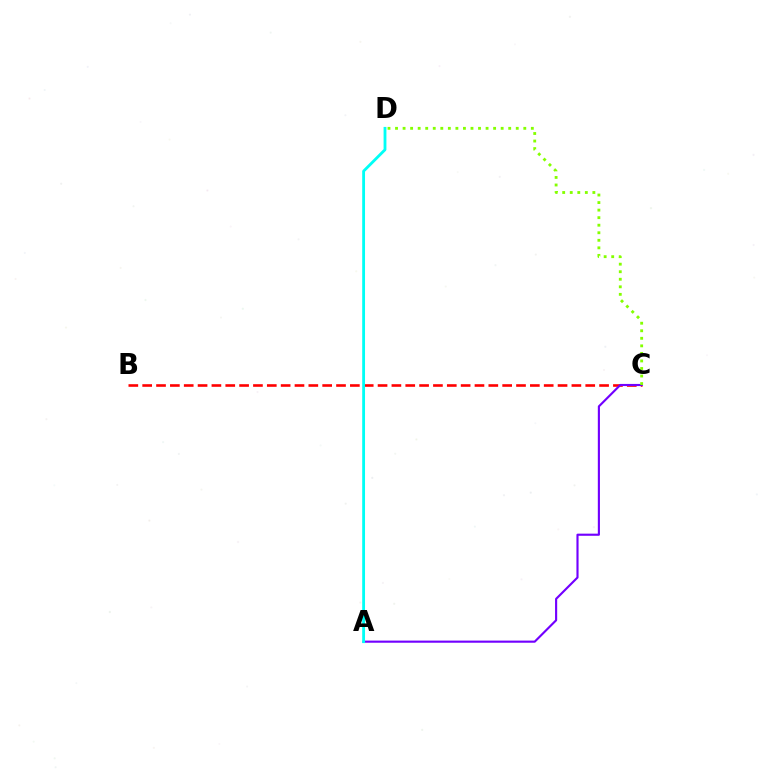{('B', 'C'): [{'color': '#ff0000', 'line_style': 'dashed', 'thickness': 1.88}], ('A', 'C'): [{'color': '#7200ff', 'line_style': 'solid', 'thickness': 1.54}], ('C', 'D'): [{'color': '#84ff00', 'line_style': 'dotted', 'thickness': 2.05}], ('A', 'D'): [{'color': '#00fff6', 'line_style': 'solid', 'thickness': 2.03}]}